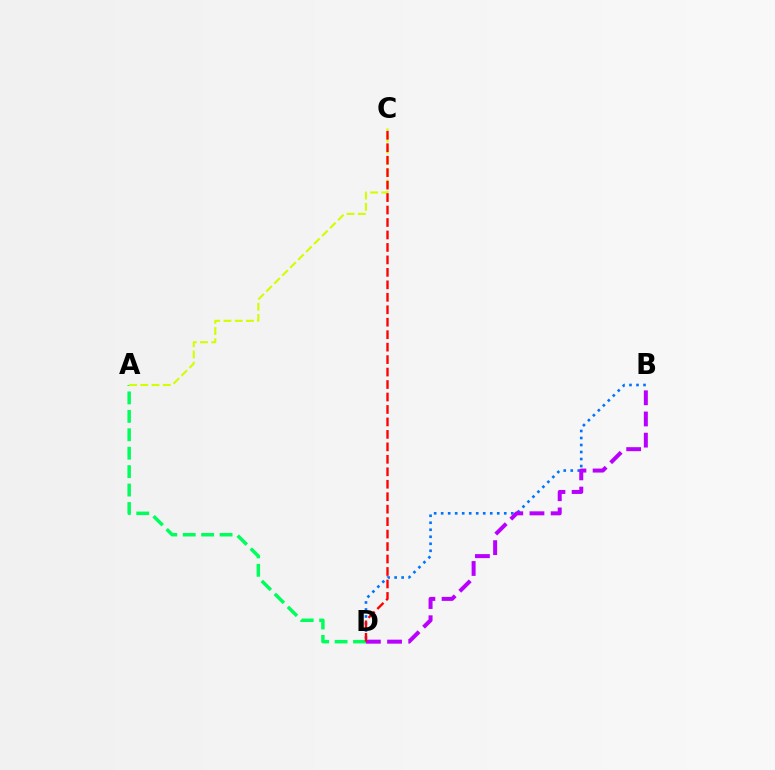{('A', 'D'): [{'color': '#00ff5c', 'line_style': 'dashed', 'thickness': 2.5}], ('B', 'D'): [{'color': '#0074ff', 'line_style': 'dotted', 'thickness': 1.9}, {'color': '#b900ff', 'line_style': 'dashed', 'thickness': 2.88}], ('A', 'C'): [{'color': '#d1ff00', 'line_style': 'dashed', 'thickness': 1.53}], ('C', 'D'): [{'color': '#ff0000', 'line_style': 'dashed', 'thickness': 1.69}]}